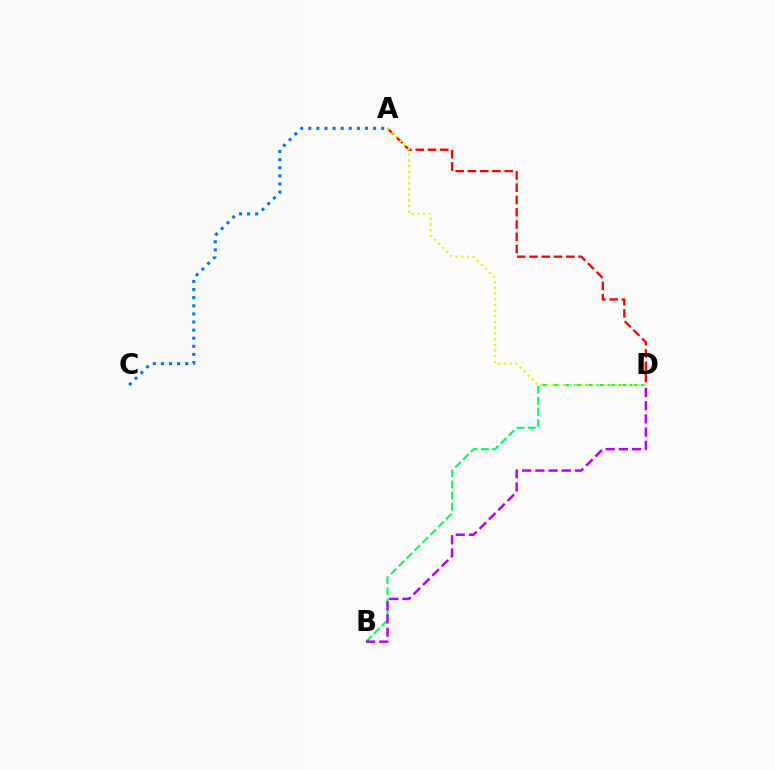{('B', 'D'): [{'color': '#00ff5c', 'line_style': 'dashed', 'thickness': 1.51}, {'color': '#b900ff', 'line_style': 'dashed', 'thickness': 1.79}], ('A', 'C'): [{'color': '#0074ff', 'line_style': 'dotted', 'thickness': 2.2}], ('A', 'D'): [{'color': '#ff0000', 'line_style': 'dashed', 'thickness': 1.67}, {'color': '#d1ff00', 'line_style': 'dotted', 'thickness': 1.55}]}